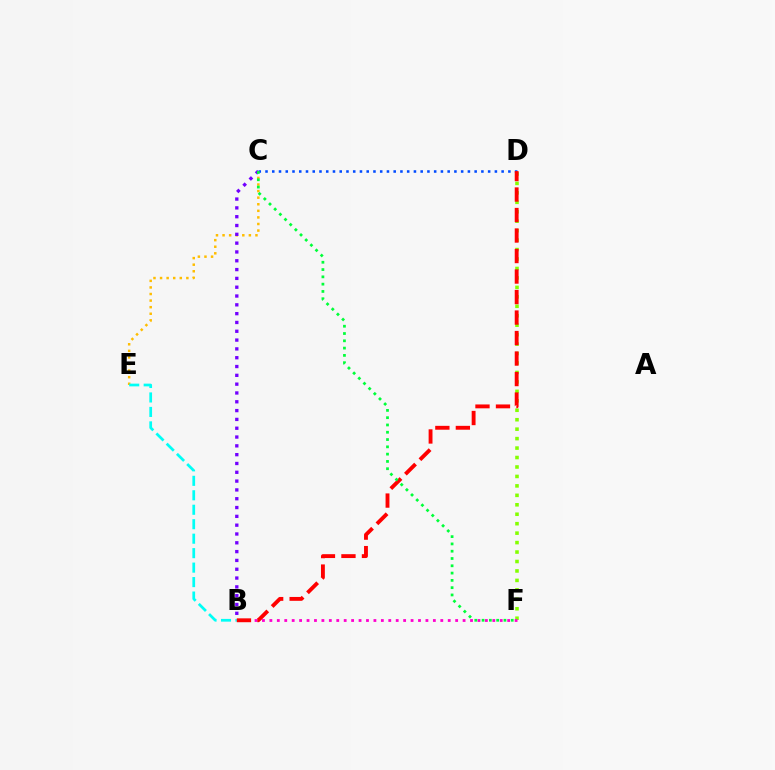{('C', 'E'): [{'color': '#ffbd00', 'line_style': 'dotted', 'thickness': 1.79}], ('C', 'D'): [{'color': '#004bff', 'line_style': 'dotted', 'thickness': 1.83}], ('D', 'F'): [{'color': '#84ff00', 'line_style': 'dotted', 'thickness': 2.57}], ('B', 'F'): [{'color': '#ff00cf', 'line_style': 'dotted', 'thickness': 2.02}], ('B', 'C'): [{'color': '#7200ff', 'line_style': 'dotted', 'thickness': 2.39}], ('B', 'E'): [{'color': '#00fff6', 'line_style': 'dashed', 'thickness': 1.97}], ('B', 'D'): [{'color': '#ff0000', 'line_style': 'dashed', 'thickness': 2.79}], ('C', 'F'): [{'color': '#00ff39', 'line_style': 'dotted', 'thickness': 1.98}]}